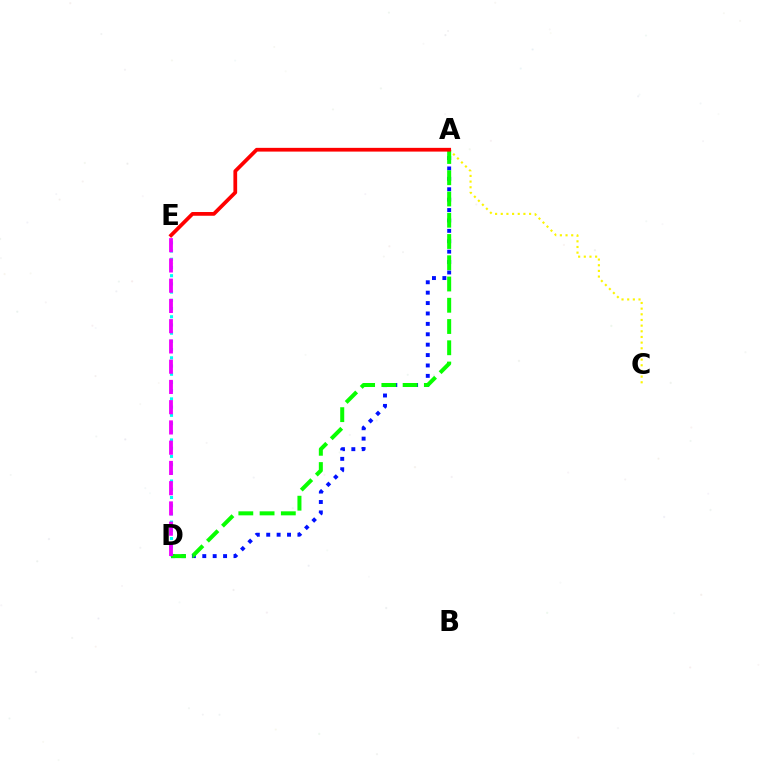{('A', 'C'): [{'color': '#fcf500', 'line_style': 'dotted', 'thickness': 1.54}], ('A', 'D'): [{'color': '#0010ff', 'line_style': 'dotted', 'thickness': 2.83}, {'color': '#08ff00', 'line_style': 'dashed', 'thickness': 2.89}], ('D', 'E'): [{'color': '#00fff6', 'line_style': 'dotted', 'thickness': 2.23}, {'color': '#ee00ff', 'line_style': 'dashed', 'thickness': 2.75}], ('A', 'E'): [{'color': '#ff0000', 'line_style': 'solid', 'thickness': 2.69}]}